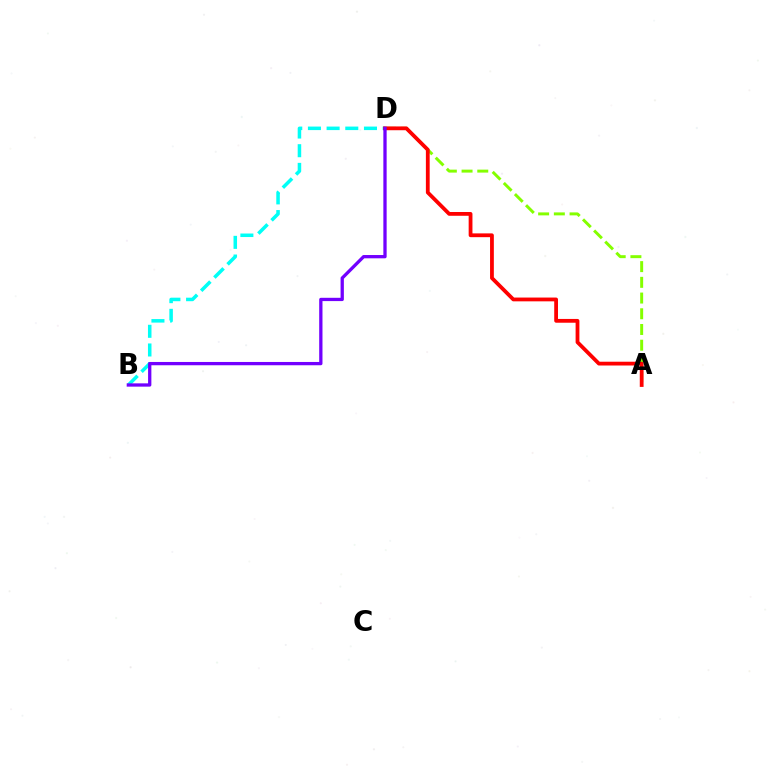{('A', 'D'): [{'color': '#84ff00', 'line_style': 'dashed', 'thickness': 2.13}, {'color': '#ff0000', 'line_style': 'solid', 'thickness': 2.73}], ('B', 'D'): [{'color': '#00fff6', 'line_style': 'dashed', 'thickness': 2.54}, {'color': '#7200ff', 'line_style': 'solid', 'thickness': 2.37}]}